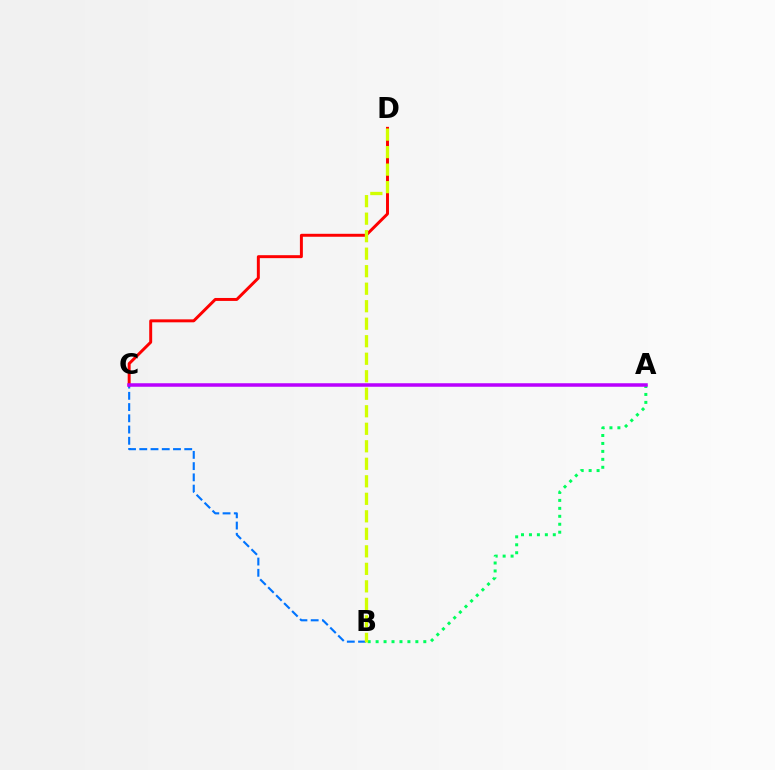{('B', 'C'): [{'color': '#0074ff', 'line_style': 'dashed', 'thickness': 1.53}], ('A', 'B'): [{'color': '#00ff5c', 'line_style': 'dotted', 'thickness': 2.16}], ('C', 'D'): [{'color': '#ff0000', 'line_style': 'solid', 'thickness': 2.13}], ('B', 'D'): [{'color': '#d1ff00', 'line_style': 'dashed', 'thickness': 2.38}], ('A', 'C'): [{'color': '#b900ff', 'line_style': 'solid', 'thickness': 2.53}]}